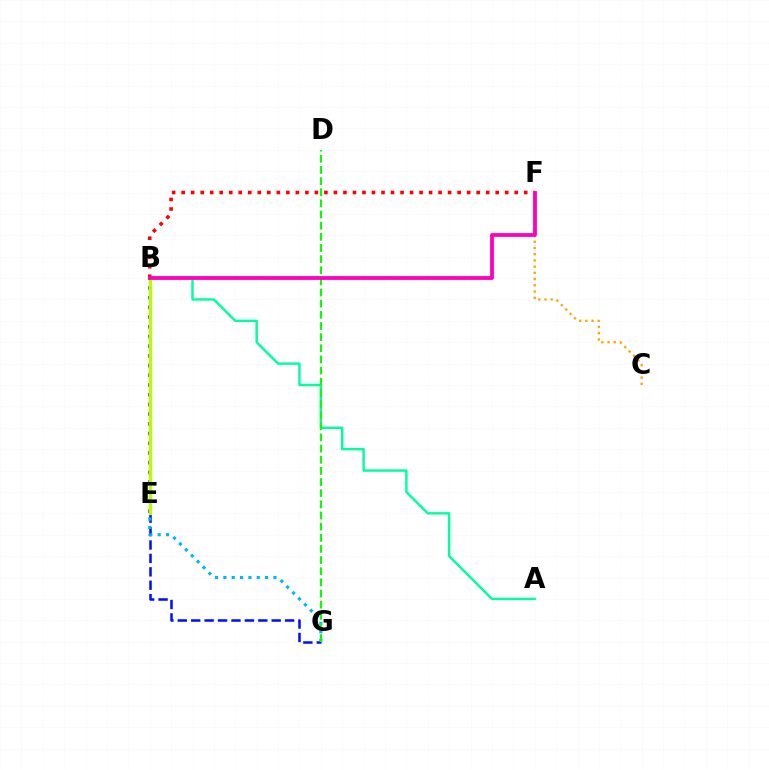{('A', 'B'): [{'color': '#00ff9d', 'line_style': 'solid', 'thickness': 1.75}], ('B', 'E'): [{'color': '#9b00ff', 'line_style': 'dotted', 'thickness': 2.64}, {'color': '#b3ff00', 'line_style': 'solid', 'thickness': 2.41}], ('E', 'G'): [{'color': '#0010ff', 'line_style': 'dashed', 'thickness': 1.82}, {'color': '#00b5ff', 'line_style': 'dotted', 'thickness': 2.27}], ('B', 'F'): [{'color': '#ff0000', 'line_style': 'dotted', 'thickness': 2.59}, {'color': '#ff00bd', 'line_style': 'solid', 'thickness': 2.74}], ('C', 'F'): [{'color': '#ffa500', 'line_style': 'dotted', 'thickness': 1.69}], ('D', 'G'): [{'color': '#08ff00', 'line_style': 'dashed', 'thickness': 1.51}]}